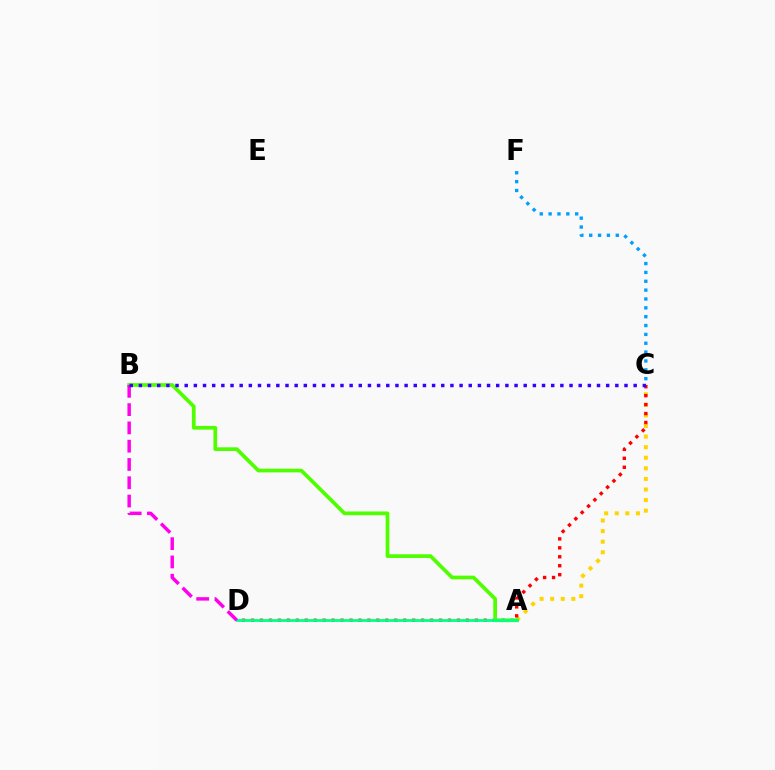{('A', 'C'): [{'color': '#ffd500', 'line_style': 'dotted', 'thickness': 2.88}], ('C', 'D'): [{'color': '#ff0000', 'line_style': 'dotted', 'thickness': 2.43}], ('A', 'B'): [{'color': '#4fff00', 'line_style': 'solid', 'thickness': 2.67}], ('A', 'D'): [{'color': '#00ff86', 'line_style': 'solid', 'thickness': 2.01}], ('C', 'F'): [{'color': '#009eff', 'line_style': 'dotted', 'thickness': 2.41}], ('B', 'D'): [{'color': '#ff00ed', 'line_style': 'dashed', 'thickness': 2.48}], ('B', 'C'): [{'color': '#3700ff', 'line_style': 'dotted', 'thickness': 2.49}]}